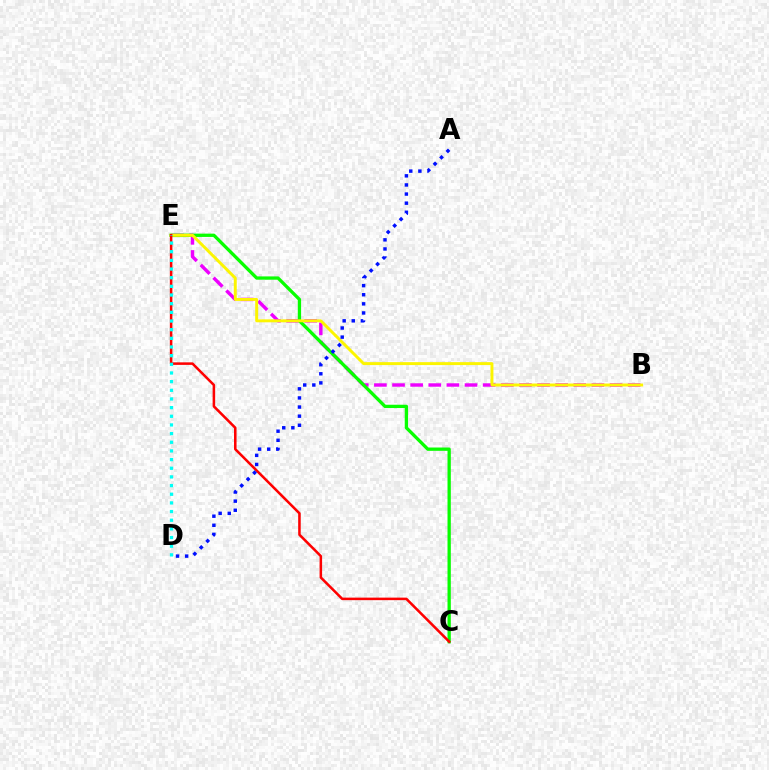{('B', 'E'): [{'color': '#ee00ff', 'line_style': 'dashed', 'thickness': 2.46}, {'color': '#fcf500', 'line_style': 'solid', 'thickness': 2.12}], ('C', 'E'): [{'color': '#08ff00', 'line_style': 'solid', 'thickness': 2.37}, {'color': '#ff0000', 'line_style': 'solid', 'thickness': 1.83}], ('D', 'E'): [{'color': '#00fff6', 'line_style': 'dotted', 'thickness': 2.35}], ('A', 'D'): [{'color': '#0010ff', 'line_style': 'dotted', 'thickness': 2.47}]}